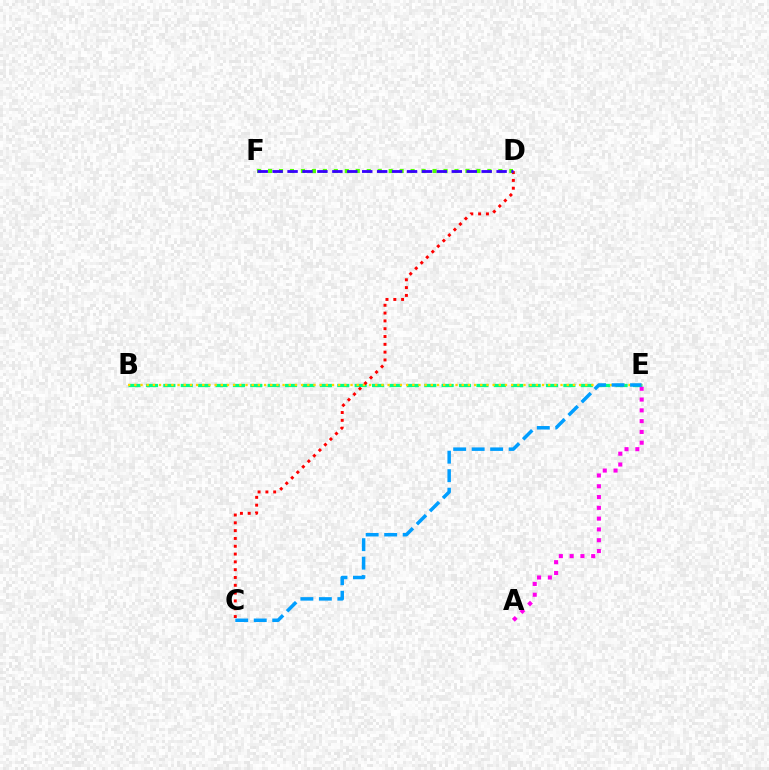{('B', 'E'): [{'color': '#00ff86', 'line_style': 'dashed', 'thickness': 2.36}, {'color': '#ffd500', 'line_style': 'dotted', 'thickness': 1.68}], ('C', 'D'): [{'color': '#ff0000', 'line_style': 'dotted', 'thickness': 2.12}], ('D', 'F'): [{'color': '#4fff00', 'line_style': 'dotted', 'thickness': 2.98}, {'color': '#3700ff', 'line_style': 'dashed', 'thickness': 2.03}], ('A', 'E'): [{'color': '#ff00ed', 'line_style': 'dotted', 'thickness': 2.93}], ('C', 'E'): [{'color': '#009eff', 'line_style': 'dashed', 'thickness': 2.51}]}